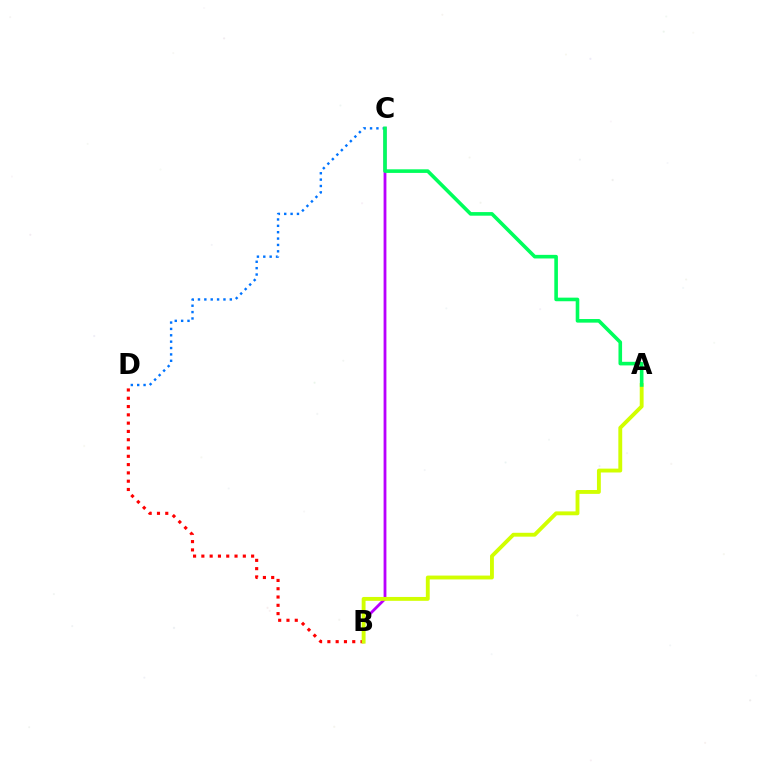{('C', 'D'): [{'color': '#0074ff', 'line_style': 'dotted', 'thickness': 1.73}], ('B', 'C'): [{'color': '#b900ff', 'line_style': 'solid', 'thickness': 2.03}], ('B', 'D'): [{'color': '#ff0000', 'line_style': 'dotted', 'thickness': 2.25}], ('A', 'B'): [{'color': '#d1ff00', 'line_style': 'solid', 'thickness': 2.79}], ('A', 'C'): [{'color': '#00ff5c', 'line_style': 'solid', 'thickness': 2.59}]}